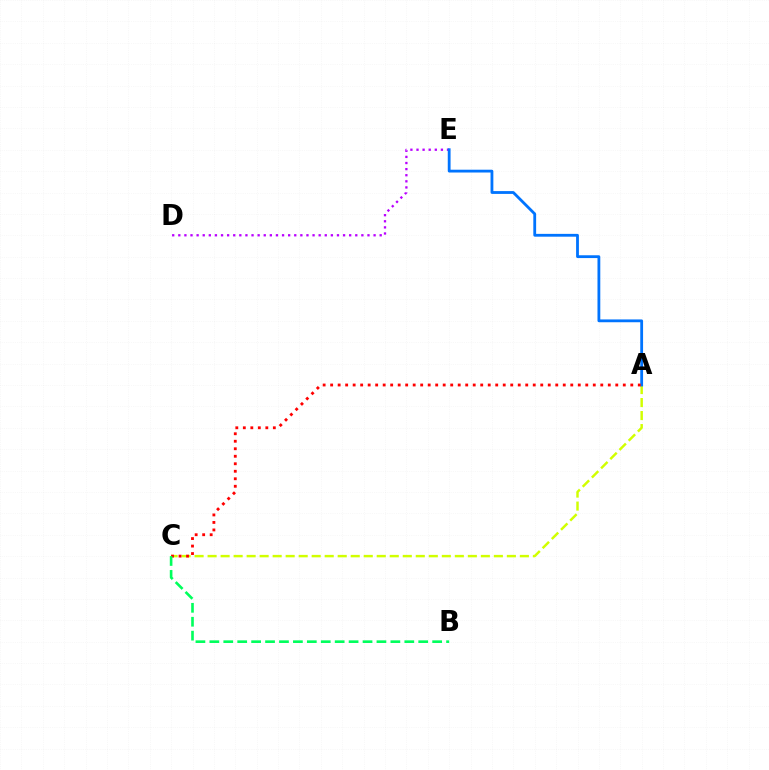{('D', 'E'): [{'color': '#b900ff', 'line_style': 'dotted', 'thickness': 1.66}], ('A', 'C'): [{'color': '#d1ff00', 'line_style': 'dashed', 'thickness': 1.77}, {'color': '#ff0000', 'line_style': 'dotted', 'thickness': 2.04}], ('A', 'E'): [{'color': '#0074ff', 'line_style': 'solid', 'thickness': 2.02}], ('B', 'C'): [{'color': '#00ff5c', 'line_style': 'dashed', 'thickness': 1.89}]}